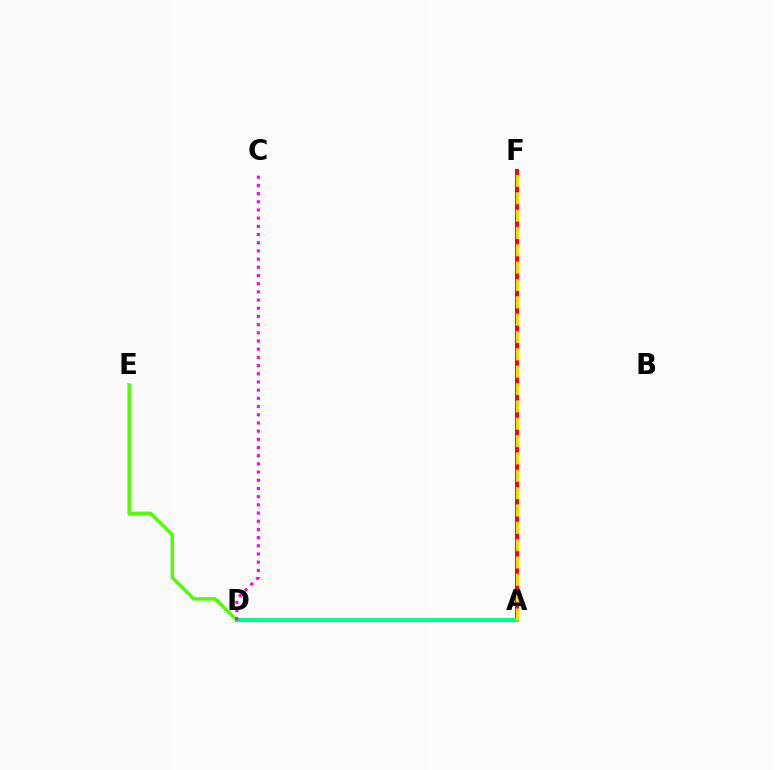{('D', 'E'): [{'color': '#4fff00', 'line_style': 'solid', 'thickness': 2.46}], ('A', 'F'): [{'color': '#3700ff', 'line_style': 'solid', 'thickness': 1.78}, {'color': '#ff0000', 'line_style': 'solid', 'thickness': 2.89}, {'color': '#ffd500', 'line_style': 'dashed', 'thickness': 2.36}], ('A', 'D'): [{'color': '#009eff', 'line_style': 'solid', 'thickness': 2.75}, {'color': '#00ff86', 'line_style': 'solid', 'thickness': 2.81}], ('C', 'D'): [{'color': '#ff00ed', 'line_style': 'dotted', 'thickness': 2.23}]}